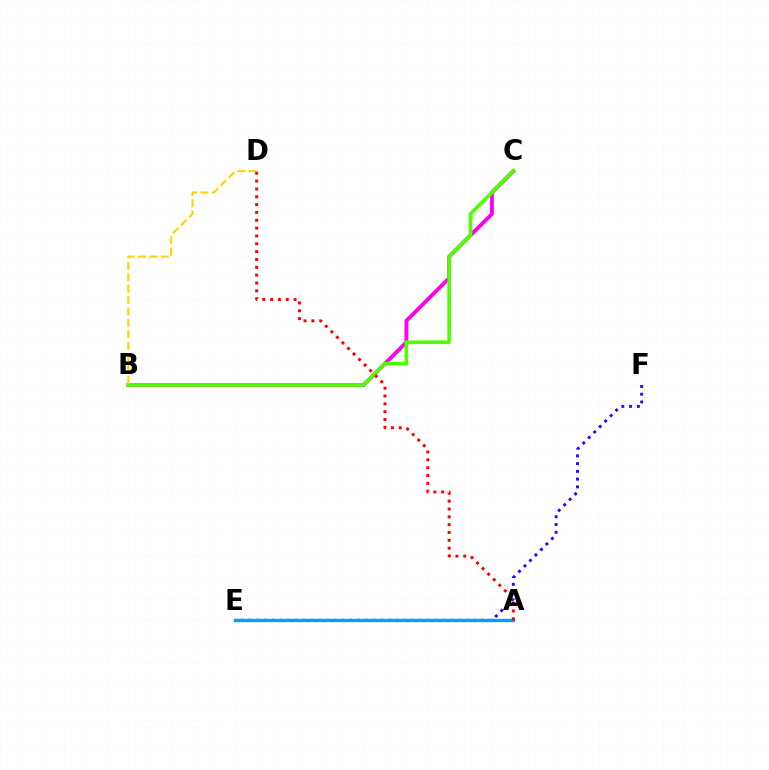{('B', 'C'): [{'color': '#ff00ed', 'line_style': 'solid', 'thickness': 2.77}, {'color': '#4fff00', 'line_style': 'solid', 'thickness': 2.67}], ('E', 'F'): [{'color': '#3700ff', 'line_style': 'dotted', 'thickness': 2.11}], ('A', 'E'): [{'color': '#00ff86', 'line_style': 'dotted', 'thickness': 2.14}, {'color': '#009eff', 'line_style': 'solid', 'thickness': 2.42}], ('B', 'D'): [{'color': '#ffd500', 'line_style': 'dashed', 'thickness': 1.55}], ('A', 'D'): [{'color': '#ff0000', 'line_style': 'dotted', 'thickness': 2.13}]}